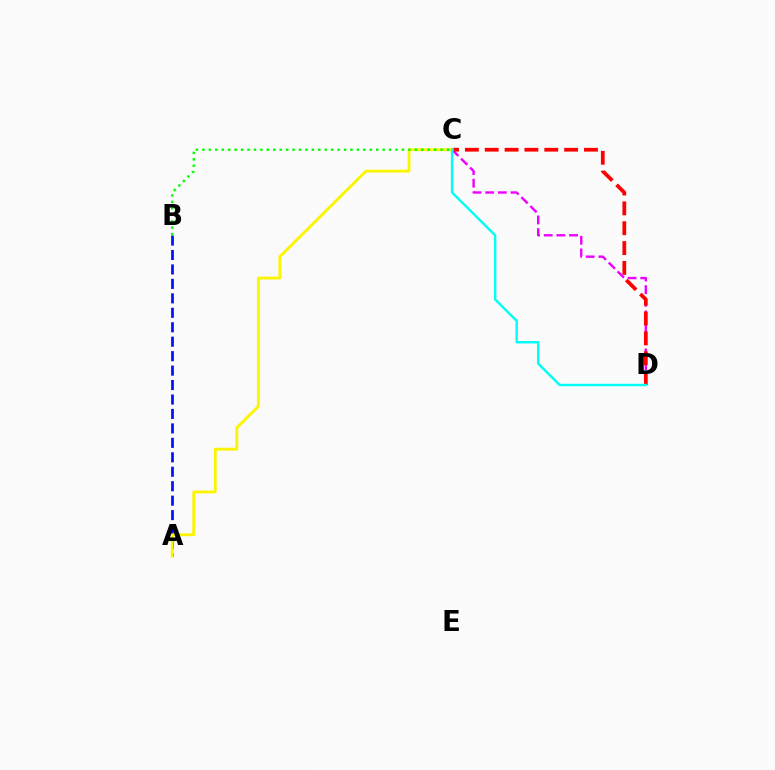{('C', 'D'): [{'color': '#ee00ff', 'line_style': 'dashed', 'thickness': 1.72}, {'color': '#ff0000', 'line_style': 'dashed', 'thickness': 2.7}, {'color': '#00fff6', 'line_style': 'solid', 'thickness': 1.76}], ('A', 'B'): [{'color': '#0010ff', 'line_style': 'dashed', 'thickness': 1.96}], ('A', 'C'): [{'color': '#fcf500', 'line_style': 'solid', 'thickness': 2.06}], ('B', 'C'): [{'color': '#08ff00', 'line_style': 'dotted', 'thickness': 1.75}]}